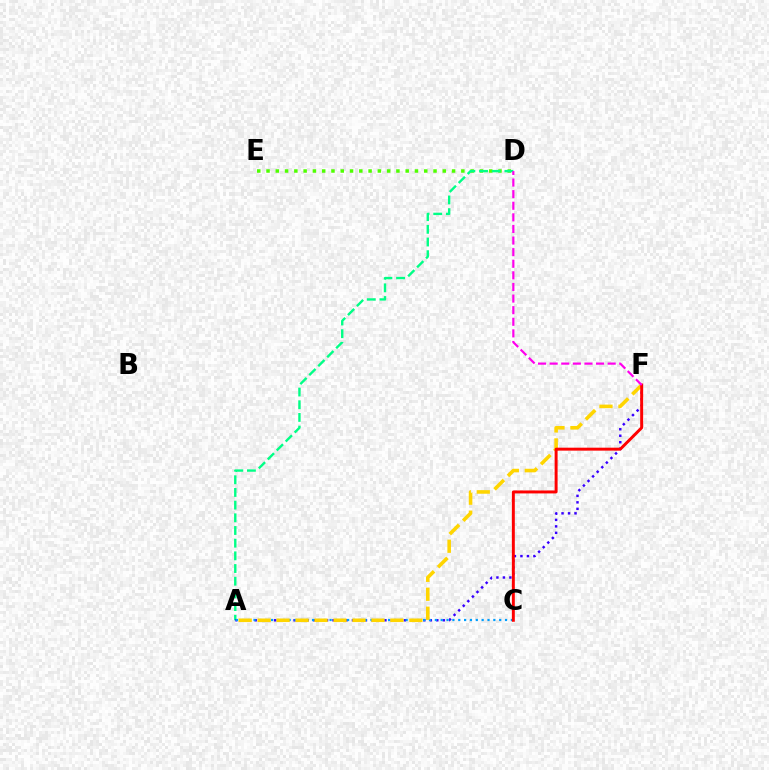{('D', 'E'): [{'color': '#4fff00', 'line_style': 'dotted', 'thickness': 2.52}], ('A', 'D'): [{'color': '#00ff86', 'line_style': 'dashed', 'thickness': 1.72}], ('A', 'F'): [{'color': '#3700ff', 'line_style': 'dotted', 'thickness': 1.76}, {'color': '#ffd500', 'line_style': 'dashed', 'thickness': 2.58}], ('A', 'C'): [{'color': '#009eff', 'line_style': 'dotted', 'thickness': 1.59}], ('C', 'F'): [{'color': '#ff0000', 'line_style': 'solid', 'thickness': 2.13}], ('D', 'F'): [{'color': '#ff00ed', 'line_style': 'dashed', 'thickness': 1.58}]}